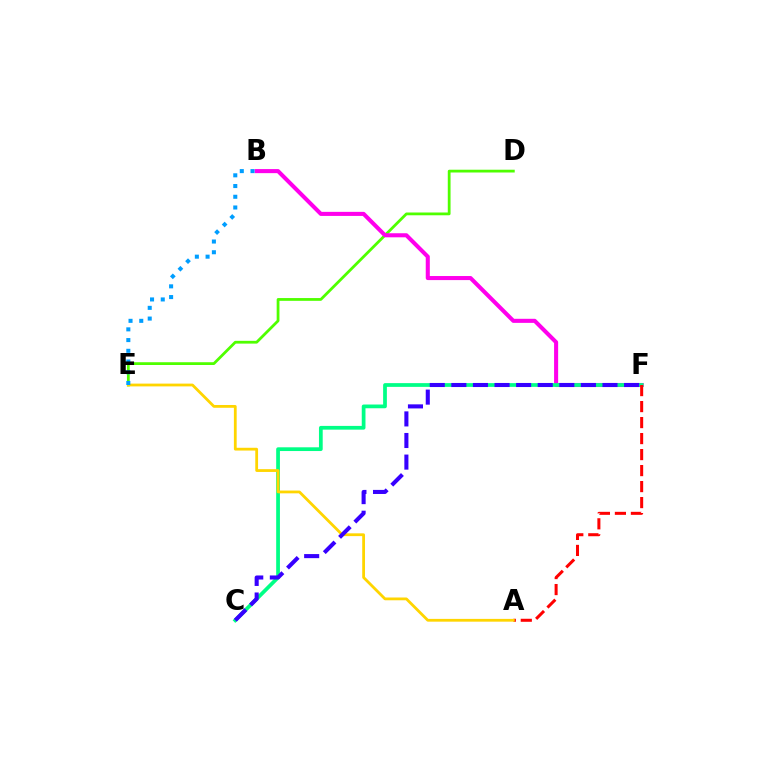{('D', 'E'): [{'color': '#4fff00', 'line_style': 'solid', 'thickness': 2.0}], ('B', 'F'): [{'color': '#ff00ed', 'line_style': 'solid', 'thickness': 2.93}], ('C', 'F'): [{'color': '#00ff86', 'line_style': 'solid', 'thickness': 2.69}, {'color': '#3700ff', 'line_style': 'dashed', 'thickness': 2.93}], ('A', 'F'): [{'color': '#ff0000', 'line_style': 'dashed', 'thickness': 2.17}], ('A', 'E'): [{'color': '#ffd500', 'line_style': 'solid', 'thickness': 2.0}], ('B', 'E'): [{'color': '#009eff', 'line_style': 'dotted', 'thickness': 2.91}]}